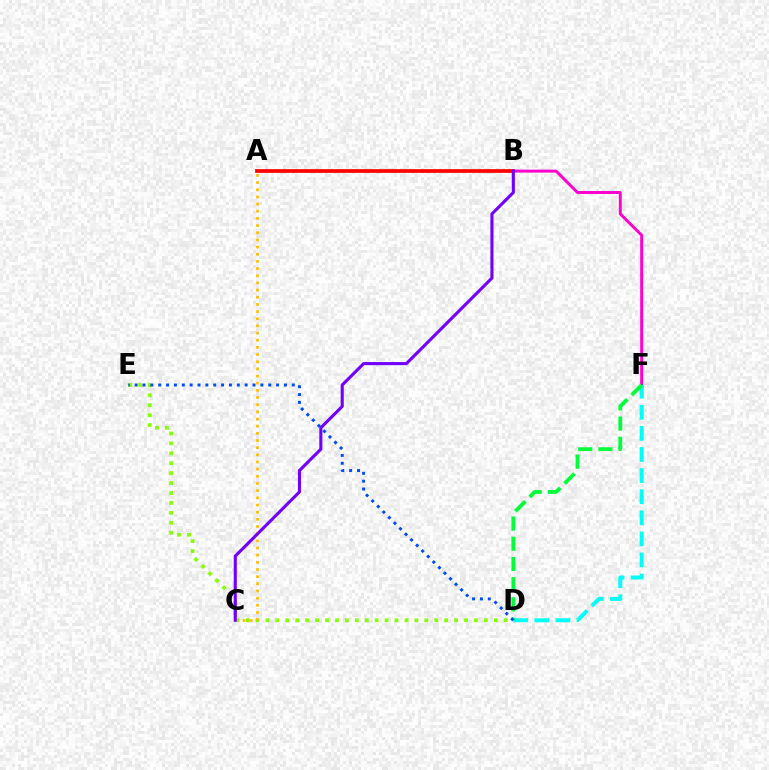{('D', 'E'): [{'color': '#84ff00', 'line_style': 'dotted', 'thickness': 2.7}, {'color': '#004bff', 'line_style': 'dotted', 'thickness': 2.13}], ('A', 'C'): [{'color': '#ffbd00', 'line_style': 'dotted', 'thickness': 1.95}], ('B', 'F'): [{'color': '#ff00cf', 'line_style': 'solid', 'thickness': 2.13}], ('D', 'F'): [{'color': '#00fff6', 'line_style': 'dashed', 'thickness': 2.87}, {'color': '#00ff39', 'line_style': 'dashed', 'thickness': 2.74}], ('A', 'B'): [{'color': '#ff0000', 'line_style': 'solid', 'thickness': 2.67}], ('B', 'C'): [{'color': '#7200ff', 'line_style': 'solid', 'thickness': 2.23}]}